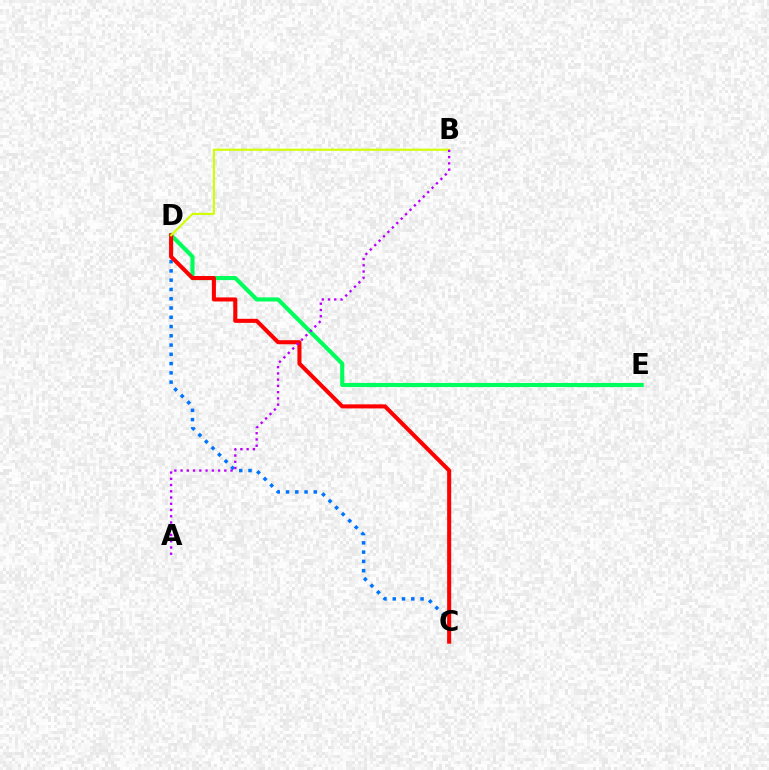{('C', 'D'): [{'color': '#0074ff', 'line_style': 'dotted', 'thickness': 2.52}, {'color': '#ff0000', 'line_style': 'solid', 'thickness': 2.92}], ('D', 'E'): [{'color': '#00ff5c', 'line_style': 'solid', 'thickness': 2.95}], ('B', 'D'): [{'color': '#d1ff00', 'line_style': 'solid', 'thickness': 1.52}], ('A', 'B'): [{'color': '#b900ff', 'line_style': 'dotted', 'thickness': 1.7}]}